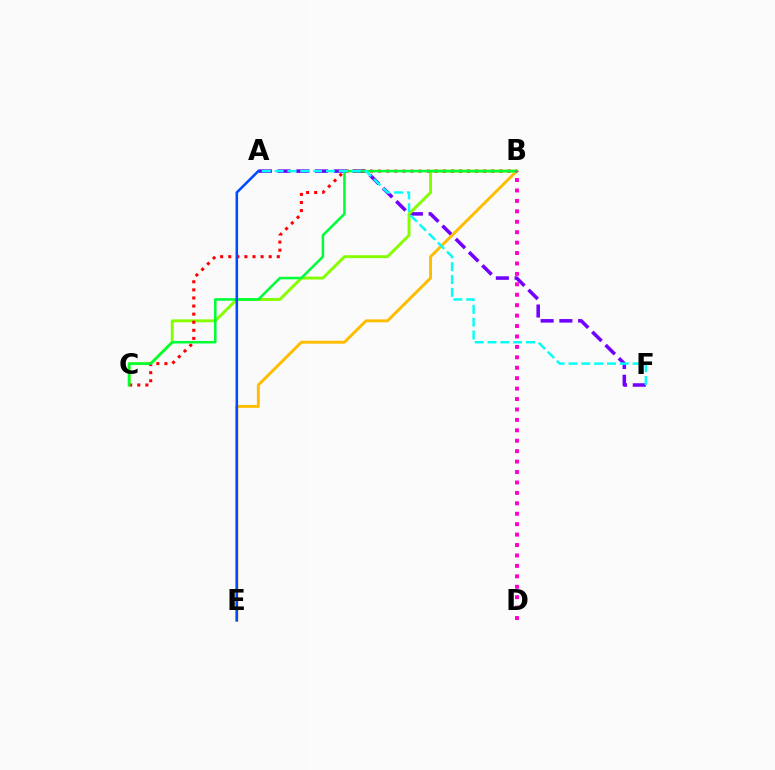{('A', 'F'): [{'color': '#7200ff', 'line_style': 'dashed', 'thickness': 2.55}, {'color': '#00fff6', 'line_style': 'dashed', 'thickness': 1.74}], ('B', 'E'): [{'color': '#ffbd00', 'line_style': 'solid', 'thickness': 2.11}], ('B', 'C'): [{'color': '#84ff00', 'line_style': 'solid', 'thickness': 2.1}, {'color': '#ff0000', 'line_style': 'dotted', 'thickness': 2.2}, {'color': '#00ff39', 'line_style': 'solid', 'thickness': 1.83}], ('B', 'D'): [{'color': '#ff00cf', 'line_style': 'dotted', 'thickness': 2.83}], ('A', 'E'): [{'color': '#004bff', 'line_style': 'solid', 'thickness': 1.84}]}